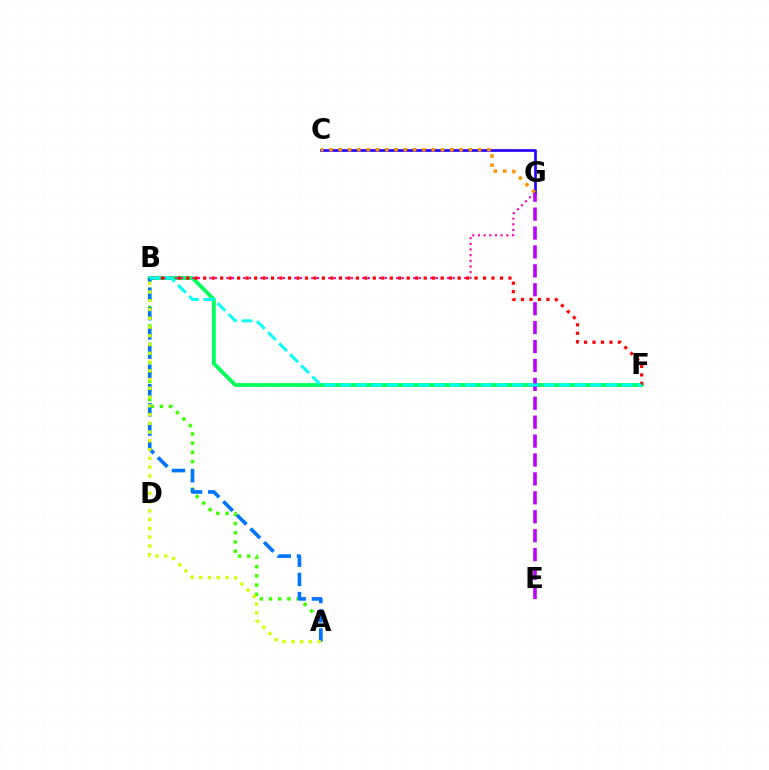{('A', 'B'): [{'color': '#3dff00', 'line_style': 'dotted', 'thickness': 2.5}, {'color': '#0074ff', 'line_style': 'dashed', 'thickness': 2.61}, {'color': '#d1ff00', 'line_style': 'dotted', 'thickness': 2.38}], ('B', 'F'): [{'color': '#00ff5c', 'line_style': 'solid', 'thickness': 2.74}, {'color': '#ff0000', 'line_style': 'dotted', 'thickness': 2.3}, {'color': '#00fff6', 'line_style': 'dashed', 'thickness': 2.13}], ('B', 'G'): [{'color': '#ff00ac', 'line_style': 'dotted', 'thickness': 1.54}], ('C', 'G'): [{'color': '#2500ff', 'line_style': 'solid', 'thickness': 1.92}, {'color': '#ff9400', 'line_style': 'dotted', 'thickness': 2.52}], ('E', 'G'): [{'color': '#b900ff', 'line_style': 'dashed', 'thickness': 2.57}]}